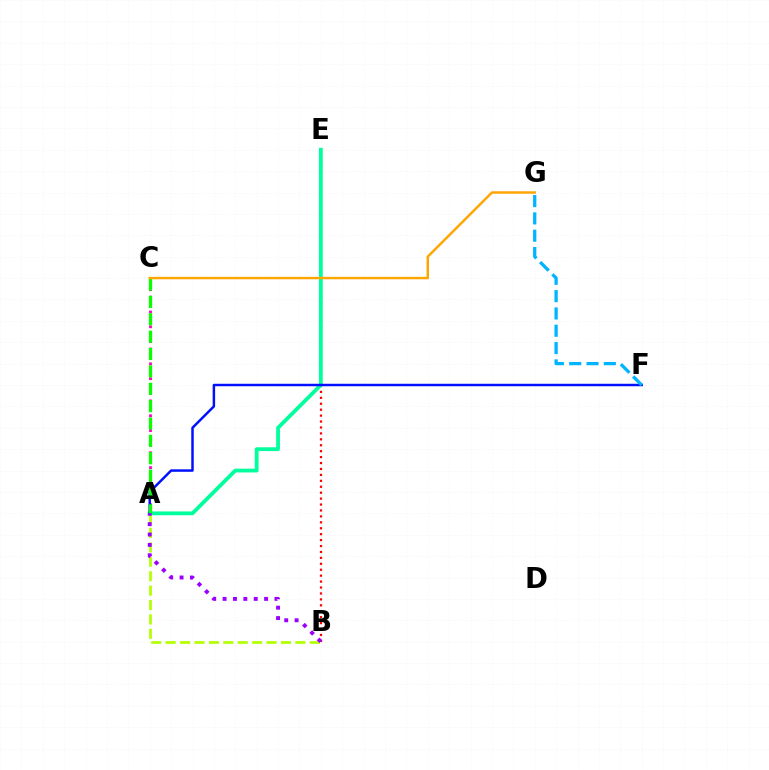{('A', 'B'): [{'color': '#b3ff00', 'line_style': 'dashed', 'thickness': 1.96}, {'color': '#9b00ff', 'line_style': 'dotted', 'thickness': 2.82}], ('B', 'E'): [{'color': '#ff0000', 'line_style': 'dotted', 'thickness': 1.61}], ('A', 'E'): [{'color': '#00ff9d', 'line_style': 'solid', 'thickness': 2.73}], ('A', 'C'): [{'color': '#ff00bd', 'line_style': 'dotted', 'thickness': 2.01}, {'color': '#08ff00', 'line_style': 'dashed', 'thickness': 2.36}], ('A', 'F'): [{'color': '#0010ff', 'line_style': 'solid', 'thickness': 1.78}], ('F', 'G'): [{'color': '#00b5ff', 'line_style': 'dashed', 'thickness': 2.35}], ('C', 'G'): [{'color': '#ffa500', 'line_style': 'solid', 'thickness': 1.76}]}